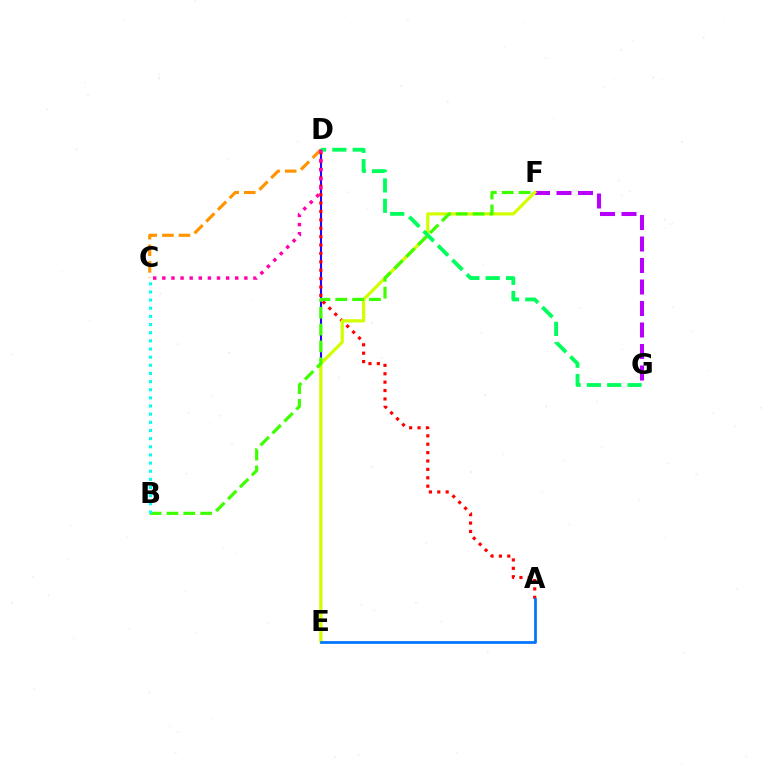{('D', 'E'): [{'color': '#2500ff', 'line_style': 'solid', 'thickness': 1.51}], ('F', 'G'): [{'color': '#b900ff', 'line_style': 'dashed', 'thickness': 2.92}], ('A', 'D'): [{'color': '#ff0000', 'line_style': 'dotted', 'thickness': 2.28}], ('C', 'D'): [{'color': '#ff9400', 'line_style': 'dashed', 'thickness': 2.25}, {'color': '#ff00ac', 'line_style': 'dotted', 'thickness': 2.48}], ('E', 'F'): [{'color': '#d1ff00', 'line_style': 'solid', 'thickness': 2.3}], ('D', 'G'): [{'color': '#00ff5c', 'line_style': 'dashed', 'thickness': 2.76}], ('B', 'F'): [{'color': '#3dff00', 'line_style': 'dashed', 'thickness': 2.29}], ('B', 'C'): [{'color': '#00fff6', 'line_style': 'dotted', 'thickness': 2.21}], ('A', 'E'): [{'color': '#0074ff', 'line_style': 'solid', 'thickness': 1.98}]}